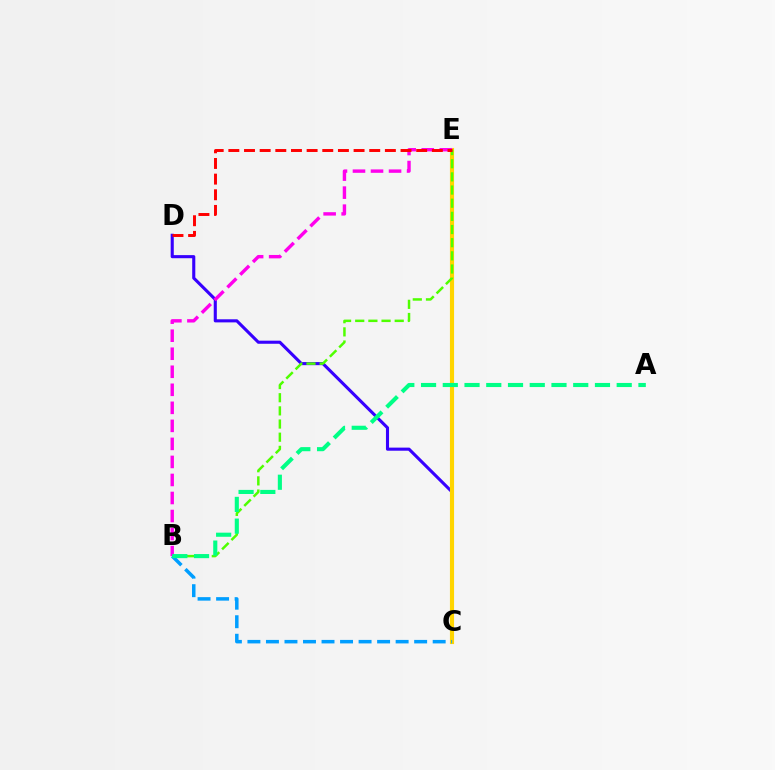{('C', 'D'): [{'color': '#3700ff', 'line_style': 'solid', 'thickness': 2.23}], ('C', 'E'): [{'color': '#ffd500', 'line_style': 'solid', 'thickness': 2.97}], ('B', 'E'): [{'color': '#4fff00', 'line_style': 'dashed', 'thickness': 1.79}, {'color': '#ff00ed', 'line_style': 'dashed', 'thickness': 2.45}], ('B', 'C'): [{'color': '#009eff', 'line_style': 'dashed', 'thickness': 2.52}], ('D', 'E'): [{'color': '#ff0000', 'line_style': 'dashed', 'thickness': 2.13}], ('A', 'B'): [{'color': '#00ff86', 'line_style': 'dashed', 'thickness': 2.95}]}